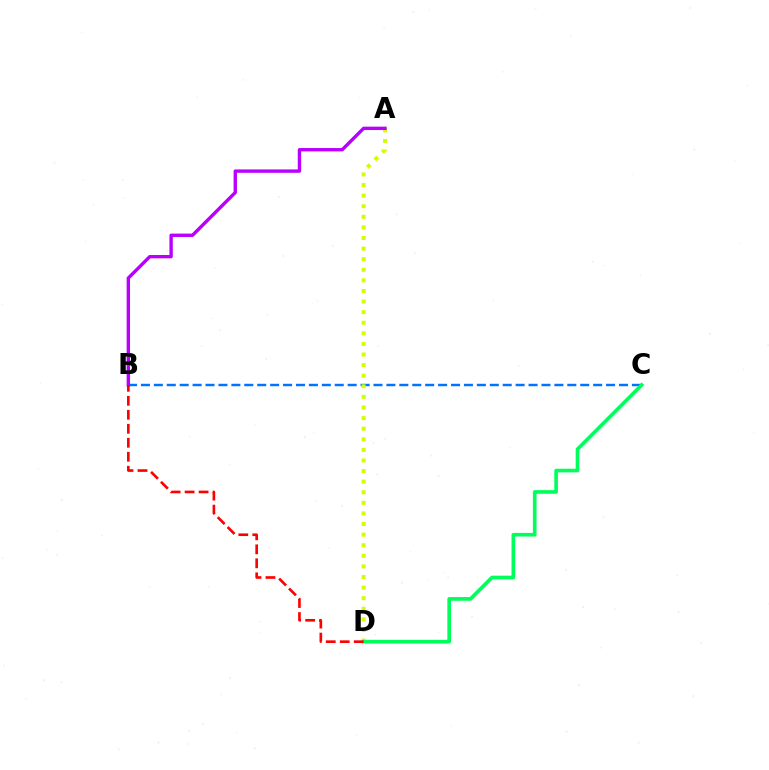{('B', 'C'): [{'color': '#0074ff', 'line_style': 'dashed', 'thickness': 1.76}], ('A', 'D'): [{'color': '#d1ff00', 'line_style': 'dotted', 'thickness': 2.88}], ('A', 'B'): [{'color': '#b900ff', 'line_style': 'solid', 'thickness': 2.43}], ('C', 'D'): [{'color': '#00ff5c', 'line_style': 'solid', 'thickness': 2.64}], ('B', 'D'): [{'color': '#ff0000', 'line_style': 'dashed', 'thickness': 1.9}]}